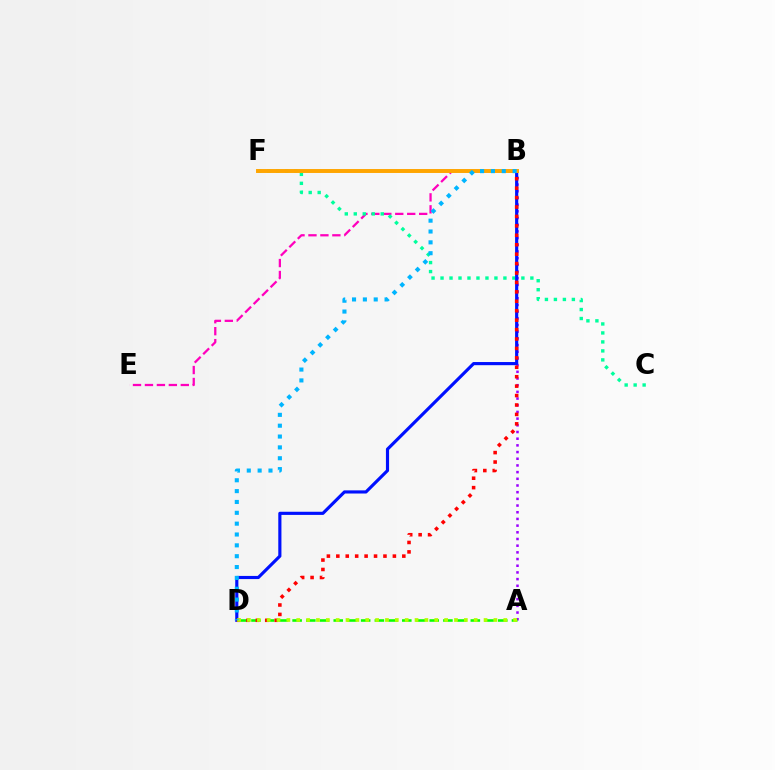{('A', 'B'): [{'color': '#9b00ff', 'line_style': 'dotted', 'thickness': 1.82}], ('B', 'E'): [{'color': '#ff00bd', 'line_style': 'dashed', 'thickness': 1.62}], ('A', 'D'): [{'color': '#08ff00', 'line_style': 'dashed', 'thickness': 1.86}, {'color': '#b3ff00', 'line_style': 'dotted', 'thickness': 2.68}], ('C', 'F'): [{'color': '#00ff9d', 'line_style': 'dotted', 'thickness': 2.44}], ('B', 'D'): [{'color': '#0010ff', 'line_style': 'solid', 'thickness': 2.27}, {'color': '#ff0000', 'line_style': 'dotted', 'thickness': 2.56}, {'color': '#00b5ff', 'line_style': 'dotted', 'thickness': 2.95}], ('B', 'F'): [{'color': '#ffa500', 'line_style': 'solid', 'thickness': 2.83}]}